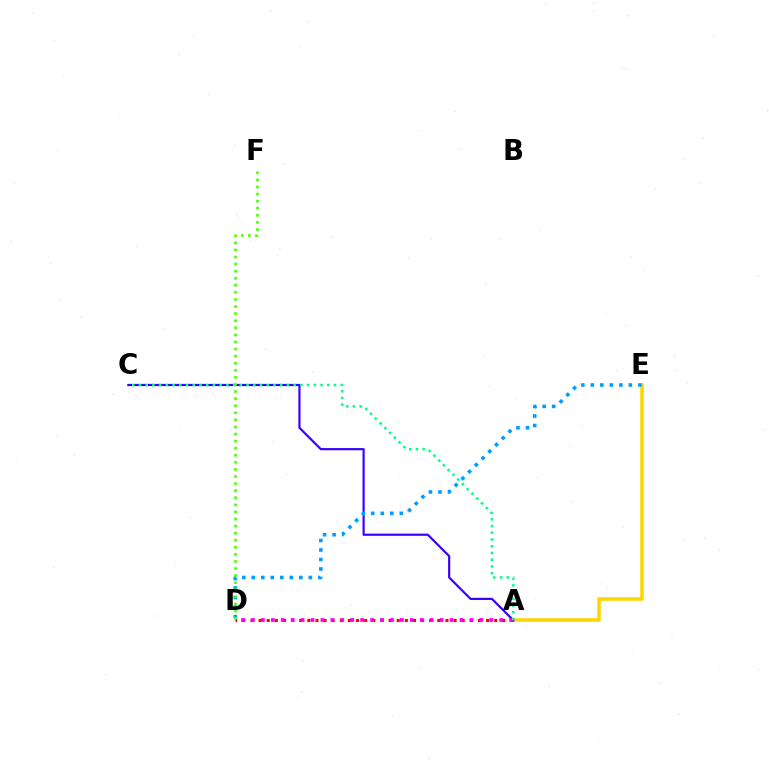{('A', 'E'): [{'color': '#ffd500', 'line_style': 'solid', 'thickness': 2.52}], ('A', 'D'): [{'color': '#ff0000', 'line_style': 'dotted', 'thickness': 2.21}, {'color': '#ff00ed', 'line_style': 'dotted', 'thickness': 2.7}], ('A', 'C'): [{'color': '#3700ff', 'line_style': 'solid', 'thickness': 1.57}, {'color': '#00ff86', 'line_style': 'dotted', 'thickness': 1.83}], ('D', 'E'): [{'color': '#009eff', 'line_style': 'dotted', 'thickness': 2.58}], ('D', 'F'): [{'color': '#4fff00', 'line_style': 'dotted', 'thickness': 1.92}]}